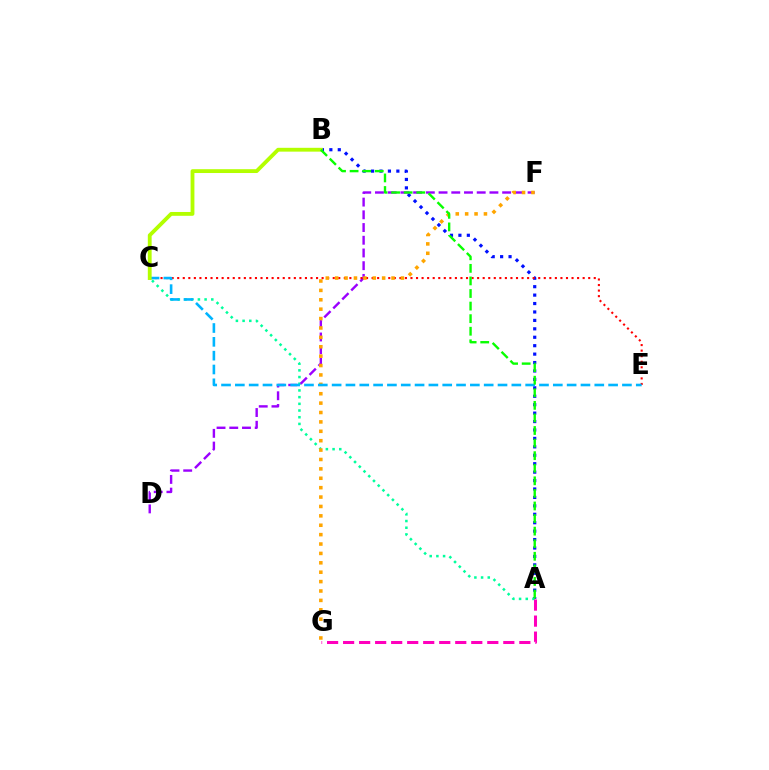{('A', 'B'): [{'color': '#0010ff', 'line_style': 'dotted', 'thickness': 2.29}, {'color': '#08ff00', 'line_style': 'dashed', 'thickness': 1.71}], ('A', 'C'): [{'color': '#00ff9d', 'line_style': 'dotted', 'thickness': 1.82}], ('D', 'F'): [{'color': '#9b00ff', 'line_style': 'dashed', 'thickness': 1.73}], ('C', 'E'): [{'color': '#ff0000', 'line_style': 'dotted', 'thickness': 1.51}, {'color': '#00b5ff', 'line_style': 'dashed', 'thickness': 1.88}], ('F', 'G'): [{'color': '#ffa500', 'line_style': 'dotted', 'thickness': 2.55}], ('B', 'C'): [{'color': '#b3ff00', 'line_style': 'solid', 'thickness': 2.76}], ('A', 'G'): [{'color': '#ff00bd', 'line_style': 'dashed', 'thickness': 2.18}]}